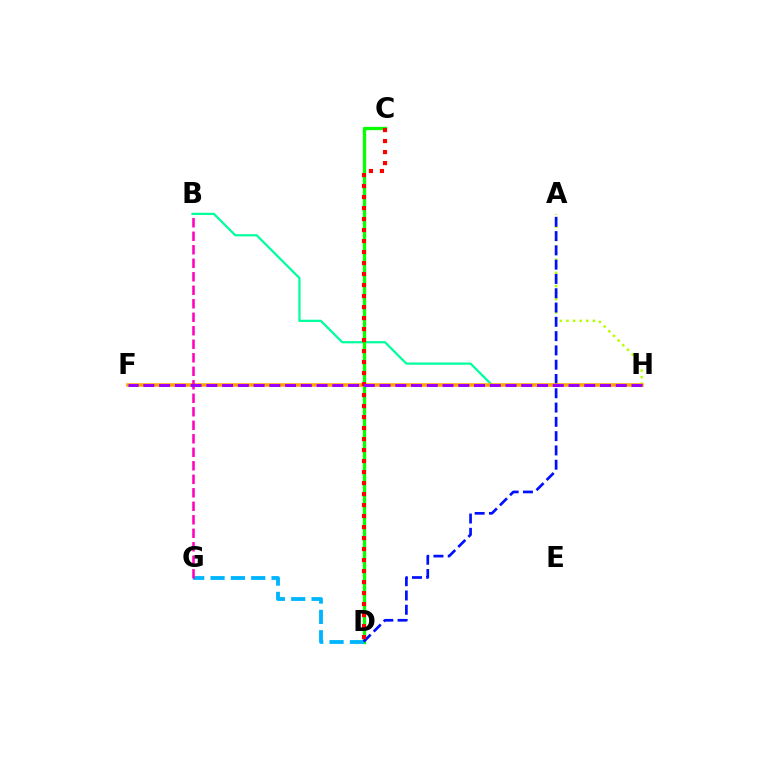{('B', 'H'): [{'color': '#00ff9d', 'line_style': 'solid', 'thickness': 1.61}], ('A', 'H'): [{'color': '#b3ff00', 'line_style': 'dotted', 'thickness': 1.79}], ('C', 'D'): [{'color': '#08ff00', 'line_style': 'solid', 'thickness': 2.39}, {'color': '#ff0000', 'line_style': 'dotted', 'thickness': 2.99}], ('D', 'G'): [{'color': '#00b5ff', 'line_style': 'dashed', 'thickness': 2.76}], ('A', 'D'): [{'color': '#0010ff', 'line_style': 'dashed', 'thickness': 1.94}], ('F', 'H'): [{'color': '#ffa500', 'line_style': 'solid', 'thickness': 2.52}, {'color': '#9b00ff', 'line_style': 'dashed', 'thickness': 2.14}], ('B', 'G'): [{'color': '#ff00bd', 'line_style': 'dashed', 'thickness': 1.83}]}